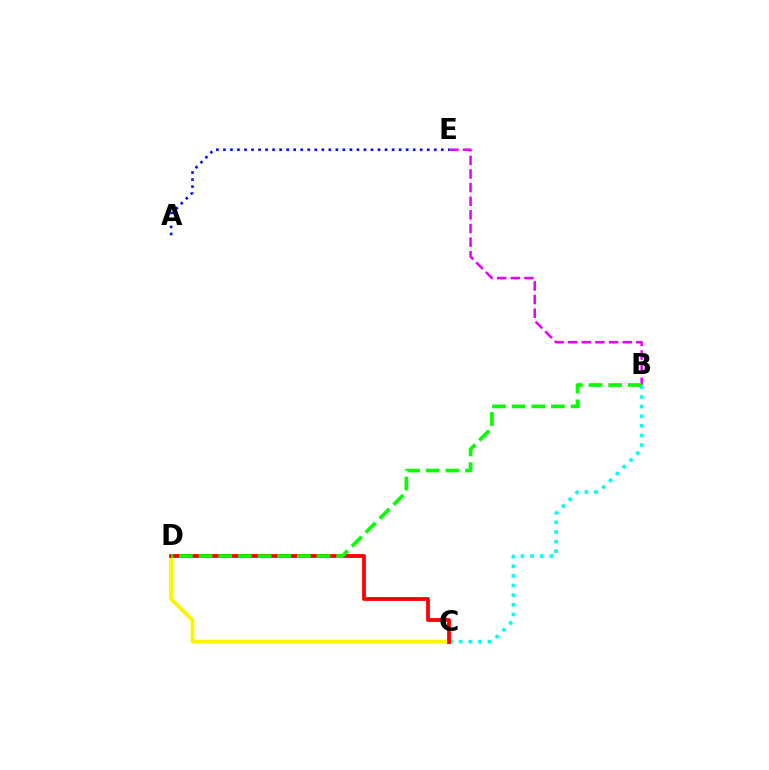{('B', 'C'): [{'color': '#00fff6', 'line_style': 'dotted', 'thickness': 2.62}], ('C', 'D'): [{'color': '#fcf500', 'line_style': 'solid', 'thickness': 2.73}, {'color': '#ff0000', 'line_style': 'solid', 'thickness': 2.75}], ('B', 'E'): [{'color': '#ee00ff', 'line_style': 'dashed', 'thickness': 1.85}], ('A', 'E'): [{'color': '#0010ff', 'line_style': 'dotted', 'thickness': 1.91}], ('B', 'D'): [{'color': '#08ff00', 'line_style': 'dashed', 'thickness': 2.67}]}